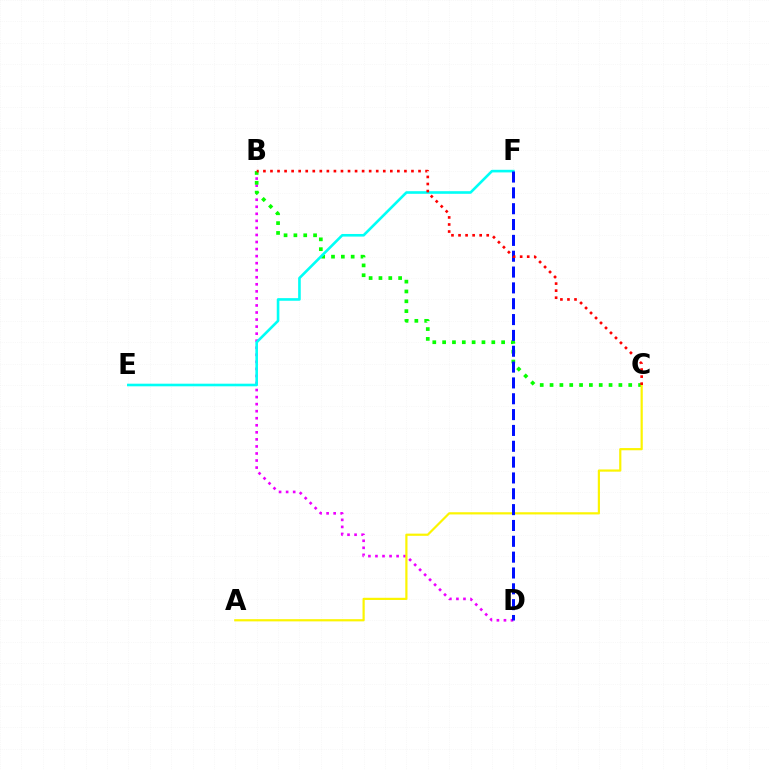{('B', 'D'): [{'color': '#ee00ff', 'line_style': 'dotted', 'thickness': 1.92}], ('B', 'C'): [{'color': '#08ff00', 'line_style': 'dotted', 'thickness': 2.67}, {'color': '#ff0000', 'line_style': 'dotted', 'thickness': 1.92}], ('A', 'C'): [{'color': '#fcf500', 'line_style': 'solid', 'thickness': 1.58}], ('E', 'F'): [{'color': '#00fff6', 'line_style': 'solid', 'thickness': 1.88}], ('D', 'F'): [{'color': '#0010ff', 'line_style': 'dashed', 'thickness': 2.15}]}